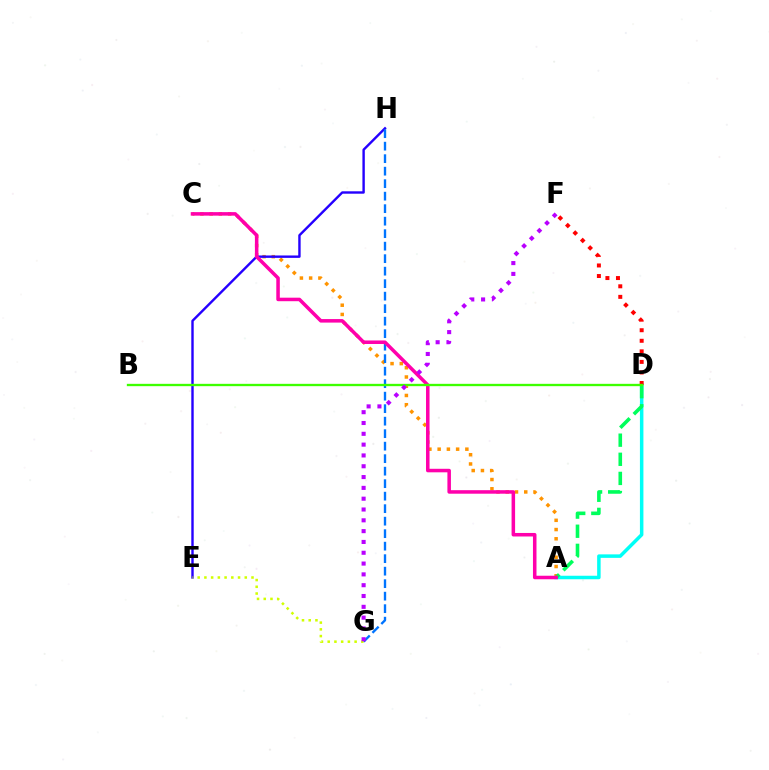{('A', 'D'): [{'color': '#00fff6', 'line_style': 'solid', 'thickness': 2.52}, {'color': '#00ff5c', 'line_style': 'dashed', 'thickness': 2.6}], ('A', 'C'): [{'color': '#ff9400', 'line_style': 'dotted', 'thickness': 2.51}, {'color': '#ff00ac', 'line_style': 'solid', 'thickness': 2.54}], ('D', 'F'): [{'color': '#ff0000', 'line_style': 'dotted', 'thickness': 2.87}], ('E', 'H'): [{'color': '#2500ff', 'line_style': 'solid', 'thickness': 1.73}], ('G', 'H'): [{'color': '#0074ff', 'line_style': 'dashed', 'thickness': 1.7}], ('E', 'G'): [{'color': '#d1ff00', 'line_style': 'dotted', 'thickness': 1.83}], ('B', 'D'): [{'color': '#3dff00', 'line_style': 'solid', 'thickness': 1.68}], ('F', 'G'): [{'color': '#b900ff', 'line_style': 'dotted', 'thickness': 2.94}]}